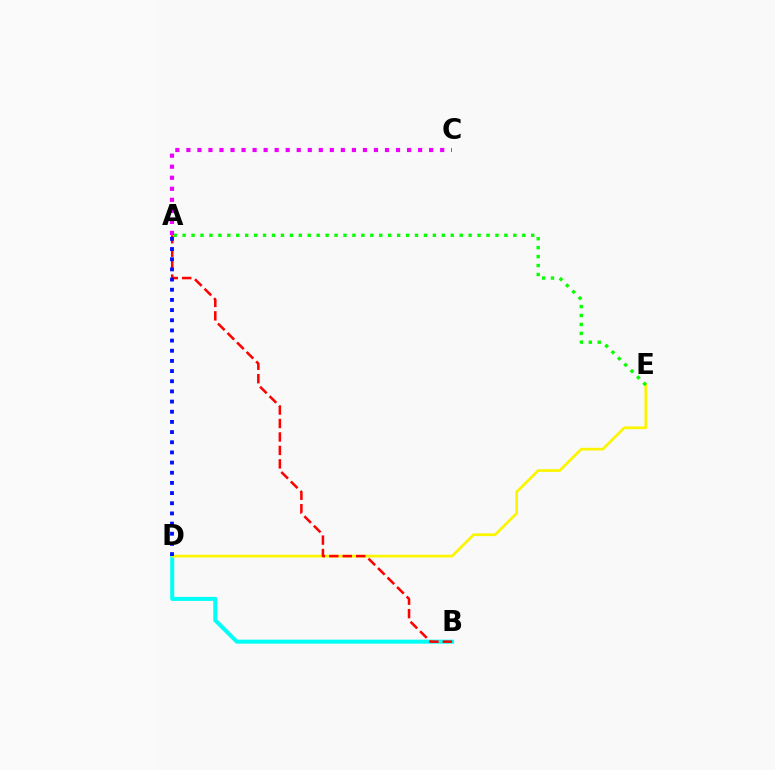{('B', 'D'): [{'color': '#00fff6', 'line_style': 'solid', 'thickness': 2.89}], ('D', 'E'): [{'color': '#fcf500', 'line_style': 'solid', 'thickness': 1.96}], ('A', 'B'): [{'color': '#ff0000', 'line_style': 'dashed', 'thickness': 1.83}], ('A', 'E'): [{'color': '#08ff00', 'line_style': 'dotted', 'thickness': 2.43}], ('A', 'D'): [{'color': '#0010ff', 'line_style': 'dotted', 'thickness': 2.76}], ('A', 'C'): [{'color': '#ee00ff', 'line_style': 'dotted', 'thickness': 3.0}]}